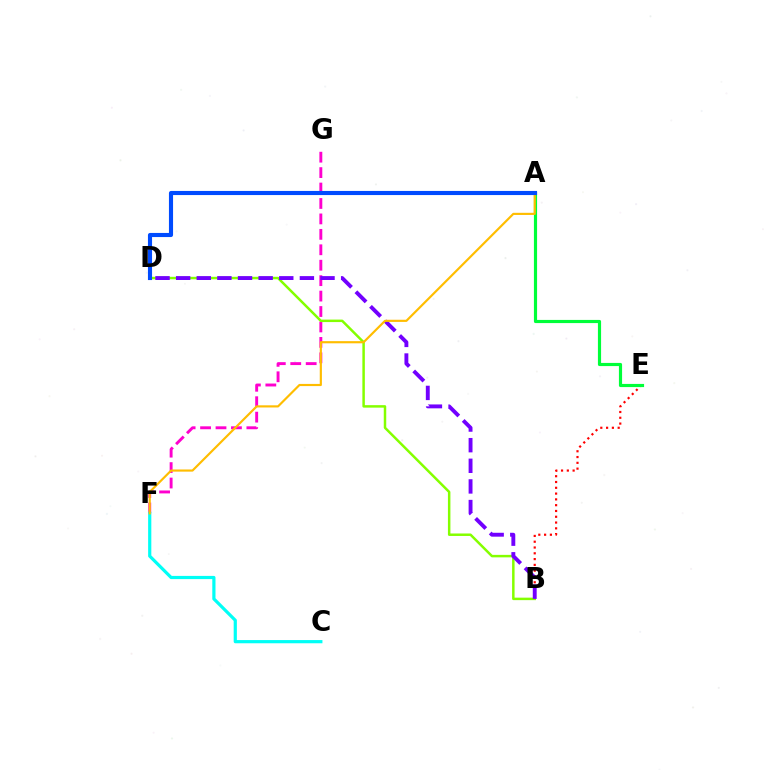{('B', 'E'): [{'color': '#ff0000', 'line_style': 'dotted', 'thickness': 1.57}], ('F', 'G'): [{'color': '#ff00cf', 'line_style': 'dashed', 'thickness': 2.1}], ('B', 'D'): [{'color': '#84ff00', 'line_style': 'solid', 'thickness': 1.79}, {'color': '#7200ff', 'line_style': 'dashed', 'thickness': 2.8}], ('A', 'E'): [{'color': '#00ff39', 'line_style': 'solid', 'thickness': 2.28}], ('C', 'F'): [{'color': '#00fff6', 'line_style': 'solid', 'thickness': 2.3}], ('A', 'F'): [{'color': '#ffbd00', 'line_style': 'solid', 'thickness': 1.56}], ('A', 'D'): [{'color': '#004bff', 'line_style': 'solid', 'thickness': 2.97}]}